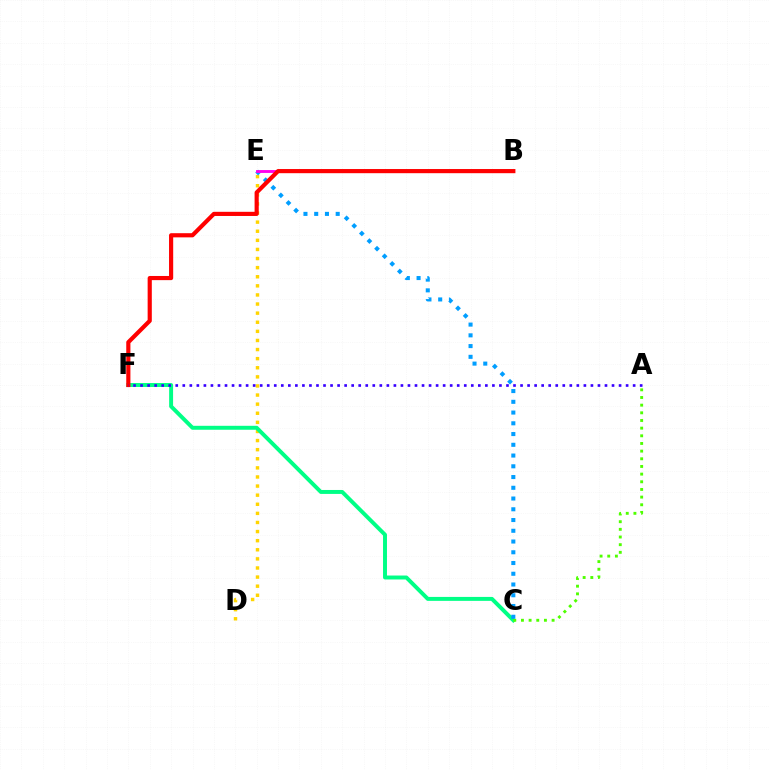{('D', 'E'): [{'color': '#ffd500', 'line_style': 'dotted', 'thickness': 2.47}], ('C', 'F'): [{'color': '#00ff86', 'line_style': 'solid', 'thickness': 2.84}], ('A', 'C'): [{'color': '#4fff00', 'line_style': 'dotted', 'thickness': 2.08}], ('C', 'E'): [{'color': '#009eff', 'line_style': 'dotted', 'thickness': 2.92}], ('B', 'E'): [{'color': '#ff00ed', 'line_style': 'solid', 'thickness': 2.06}], ('B', 'F'): [{'color': '#ff0000', 'line_style': 'solid', 'thickness': 3.0}], ('A', 'F'): [{'color': '#3700ff', 'line_style': 'dotted', 'thickness': 1.91}]}